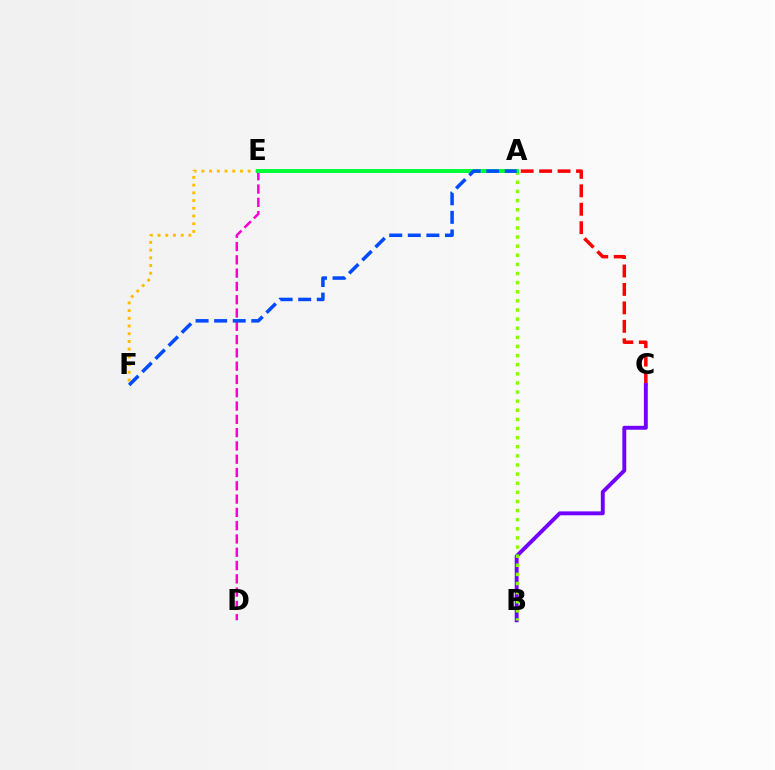{('A', 'E'): [{'color': '#00fff6', 'line_style': 'dotted', 'thickness': 1.79}, {'color': '#00ff39', 'line_style': 'solid', 'thickness': 2.87}], ('D', 'E'): [{'color': '#ff00cf', 'line_style': 'dashed', 'thickness': 1.81}], ('A', 'C'): [{'color': '#ff0000', 'line_style': 'dashed', 'thickness': 2.51}], ('E', 'F'): [{'color': '#ffbd00', 'line_style': 'dotted', 'thickness': 2.1}], ('B', 'C'): [{'color': '#7200ff', 'line_style': 'solid', 'thickness': 2.81}], ('A', 'B'): [{'color': '#84ff00', 'line_style': 'dotted', 'thickness': 2.48}], ('A', 'F'): [{'color': '#004bff', 'line_style': 'dashed', 'thickness': 2.52}]}